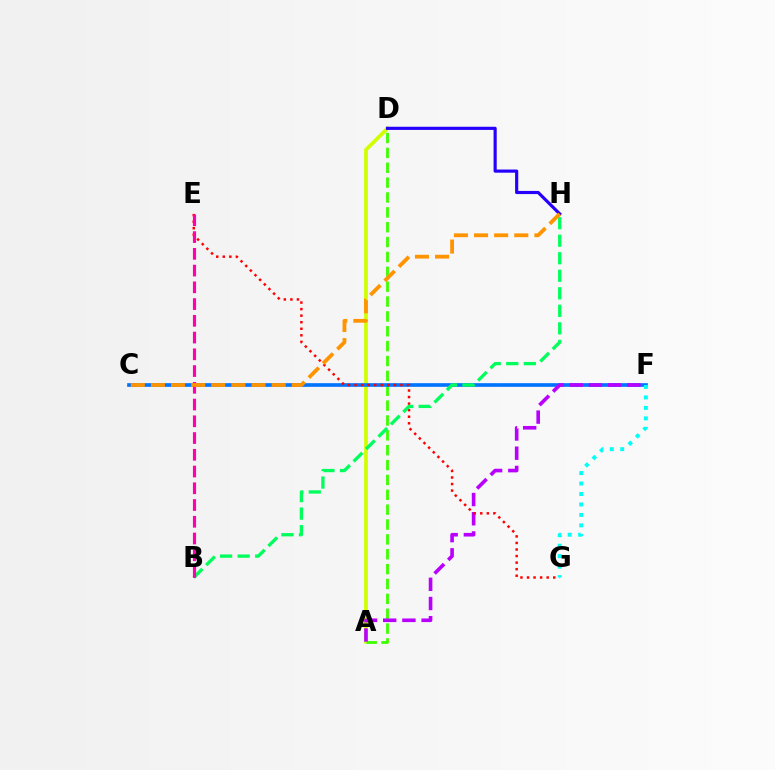{('A', 'D'): [{'color': '#d1ff00', 'line_style': 'solid', 'thickness': 2.68}, {'color': '#3dff00', 'line_style': 'dashed', 'thickness': 2.02}], ('C', 'F'): [{'color': '#0074ff', 'line_style': 'solid', 'thickness': 2.64}], ('A', 'F'): [{'color': '#b900ff', 'line_style': 'dashed', 'thickness': 2.61}], ('E', 'G'): [{'color': '#ff0000', 'line_style': 'dotted', 'thickness': 1.78}], ('B', 'H'): [{'color': '#00ff5c', 'line_style': 'dashed', 'thickness': 2.38}], ('B', 'E'): [{'color': '#ff00ac', 'line_style': 'dashed', 'thickness': 2.27}], ('D', 'H'): [{'color': '#2500ff', 'line_style': 'solid', 'thickness': 2.27}], ('F', 'G'): [{'color': '#00fff6', 'line_style': 'dotted', 'thickness': 2.84}], ('C', 'H'): [{'color': '#ff9400', 'line_style': 'dashed', 'thickness': 2.73}]}